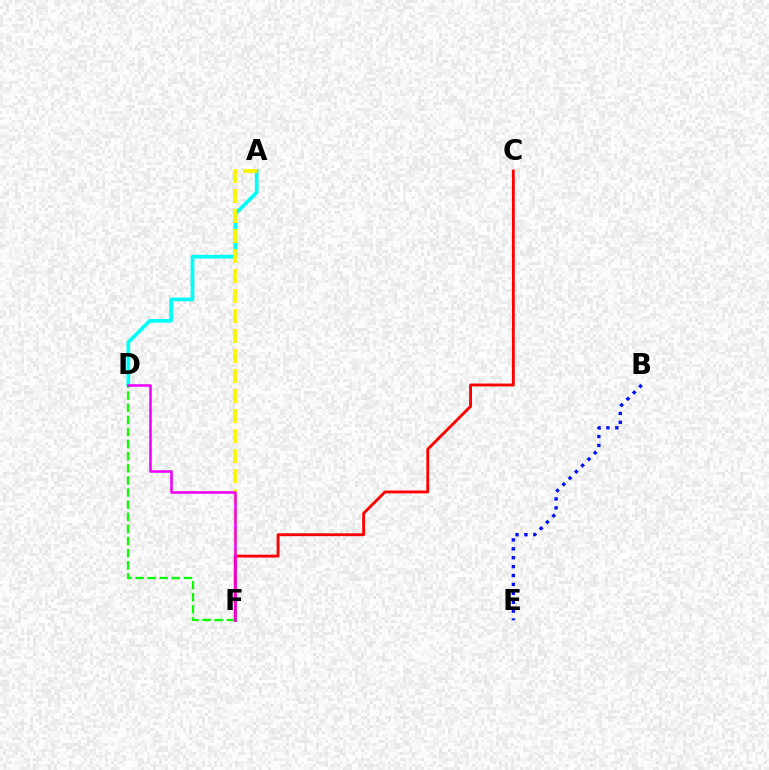{('A', 'D'): [{'color': '#00fff6', 'line_style': 'solid', 'thickness': 2.67}], ('B', 'E'): [{'color': '#0010ff', 'line_style': 'dotted', 'thickness': 2.42}], ('A', 'F'): [{'color': '#fcf500', 'line_style': 'dashed', 'thickness': 2.72}], ('C', 'F'): [{'color': '#ff0000', 'line_style': 'solid', 'thickness': 2.06}], ('D', 'F'): [{'color': '#08ff00', 'line_style': 'dashed', 'thickness': 1.65}, {'color': '#ee00ff', 'line_style': 'solid', 'thickness': 1.84}]}